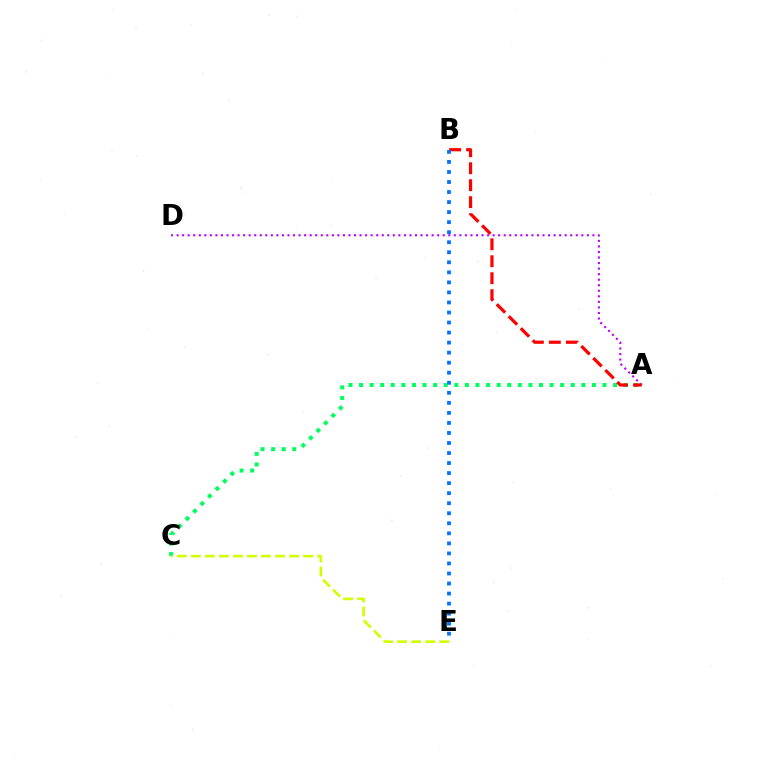{('A', 'D'): [{'color': '#b900ff', 'line_style': 'dotted', 'thickness': 1.51}], ('A', 'C'): [{'color': '#00ff5c', 'line_style': 'dotted', 'thickness': 2.88}], ('A', 'B'): [{'color': '#ff0000', 'line_style': 'dashed', 'thickness': 2.31}], ('B', 'E'): [{'color': '#0074ff', 'line_style': 'dotted', 'thickness': 2.73}], ('C', 'E'): [{'color': '#d1ff00', 'line_style': 'dashed', 'thickness': 1.91}]}